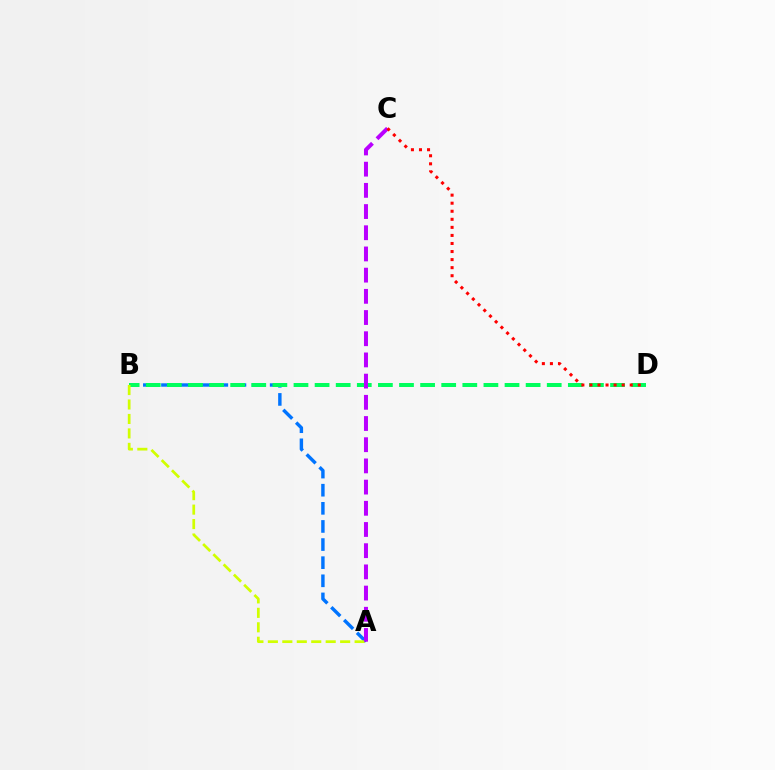{('A', 'B'): [{'color': '#0074ff', 'line_style': 'dashed', 'thickness': 2.46}, {'color': '#d1ff00', 'line_style': 'dashed', 'thickness': 1.96}], ('B', 'D'): [{'color': '#00ff5c', 'line_style': 'dashed', 'thickness': 2.87}], ('A', 'C'): [{'color': '#b900ff', 'line_style': 'dashed', 'thickness': 2.88}], ('C', 'D'): [{'color': '#ff0000', 'line_style': 'dotted', 'thickness': 2.19}]}